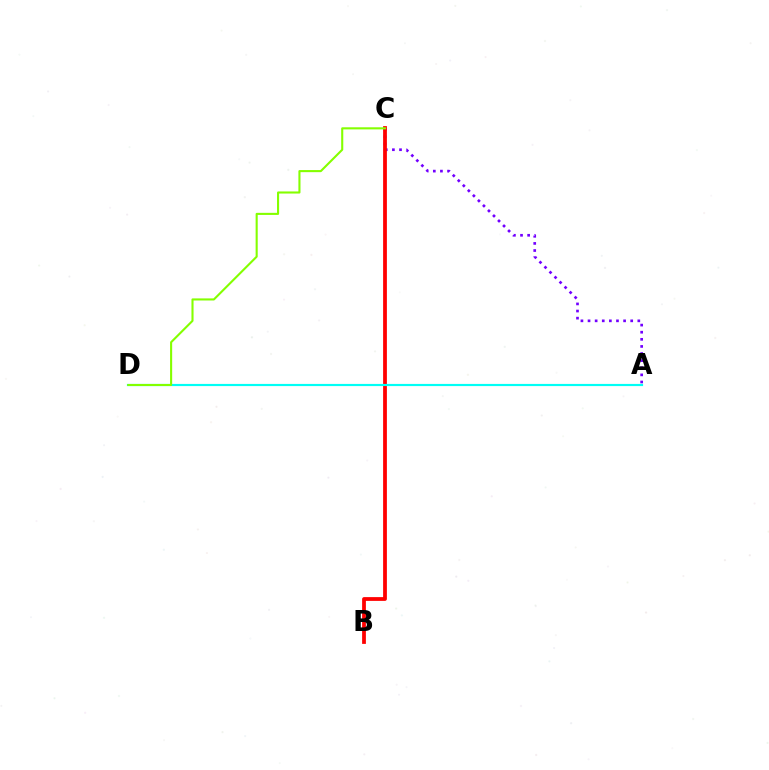{('A', 'C'): [{'color': '#7200ff', 'line_style': 'dotted', 'thickness': 1.93}], ('B', 'C'): [{'color': '#ff0000', 'line_style': 'solid', 'thickness': 2.72}], ('A', 'D'): [{'color': '#00fff6', 'line_style': 'solid', 'thickness': 1.56}], ('C', 'D'): [{'color': '#84ff00', 'line_style': 'solid', 'thickness': 1.51}]}